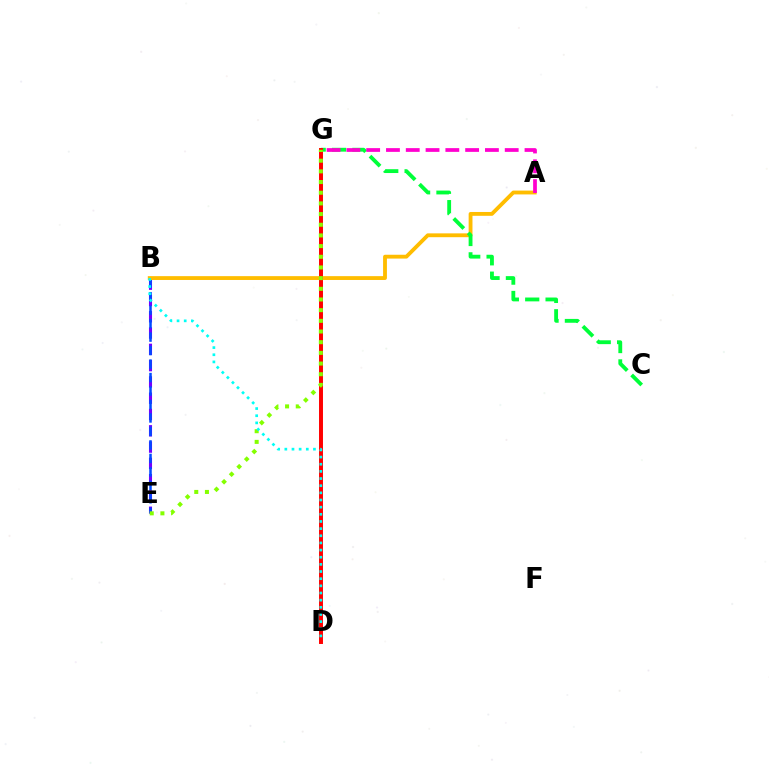{('B', 'E'): [{'color': '#7200ff', 'line_style': 'dashed', 'thickness': 2.21}, {'color': '#004bff', 'line_style': 'dashed', 'thickness': 1.83}], ('A', 'B'): [{'color': '#ffbd00', 'line_style': 'solid', 'thickness': 2.76}], ('C', 'G'): [{'color': '#00ff39', 'line_style': 'dashed', 'thickness': 2.77}], ('A', 'G'): [{'color': '#ff00cf', 'line_style': 'dashed', 'thickness': 2.69}], ('D', 'G'): [{'color': '#ff0000', 'line_style': 'solid', 'thickness': 2.84}], ('E', 'G'): [{'color': '#84ff00', 'line_style': 'dotted', 'thickness': 2.9}], ('B', 'D'): [{'color': '#00fff6', 'line_style': 'dotted', 'thickness': 1.94}]}